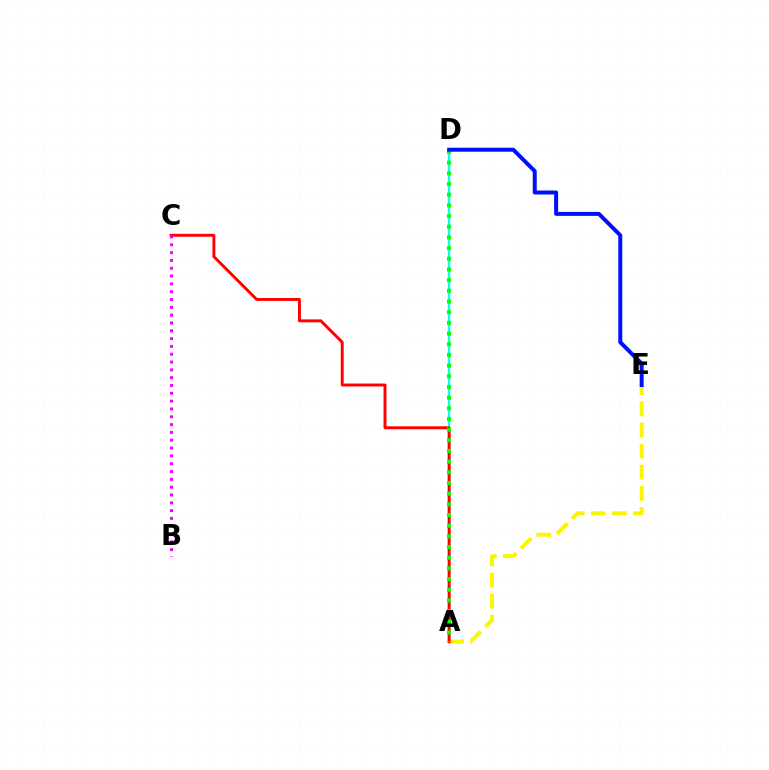{('A', 'E'): [{'color': '#fcf500', 'line_style': 'dashed', 'thickness': 2.87}], ('A', 'D'): [{'color': '#00fff6', 'line_style': 'solid', 'thickness': 1.66}, {'color': '#08ff00', 'line_style': 'dotted', 'thickness': 2.9}], ('A', 'C'): [{'color': '#ff0000', 'line_style': 'solid', 'thickness': 2.11}], ('B', 'C'): [{'color': '#ee00ff', 'line_style': 'dotted', 'thickness': 2.12}], ('D', 'E'): [{'color': '#0010ff', 'line_style': 'solid', 'thickness': 2.87}]}